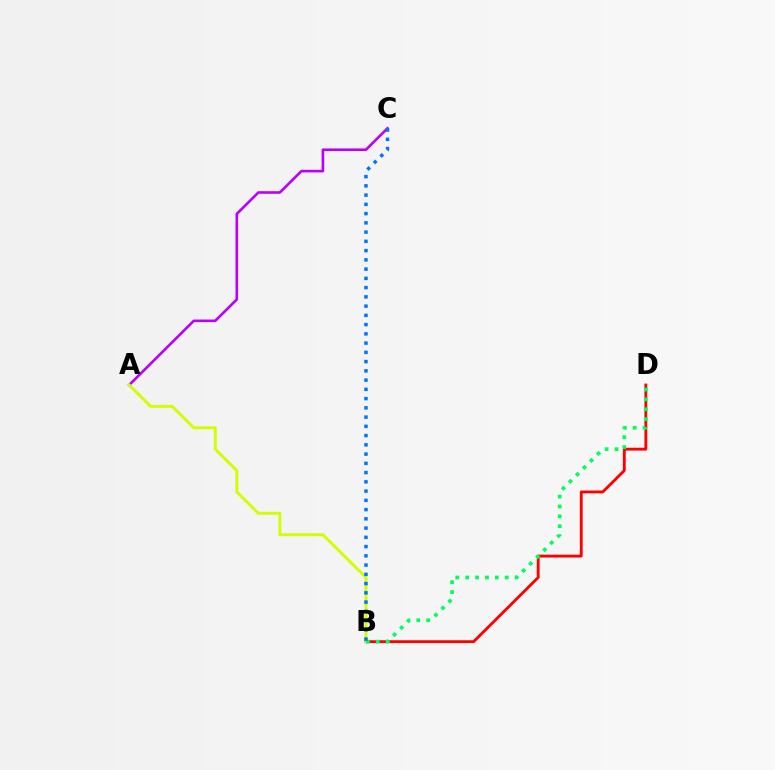{('B', 'D'): [{'color': '#ff0000', 'line_style': 'solid', 'thickness': 2.05}, {'color': '#00ff5c', 'line_style': 'dotted', 'thickness': 2.69}], ('A', 'C'): [{'color': '#b900ff', 'line_style': 'solid', 'thickness': 1.88}], ('A', 'B'): [{'color': '#d1ff00', 'line_style': 'solid', 'thickness': 2.12}], ('B', 'C'): [{'color': '#0074ff', 'line_style': 'dotted', 'thickness': 2.51}]}